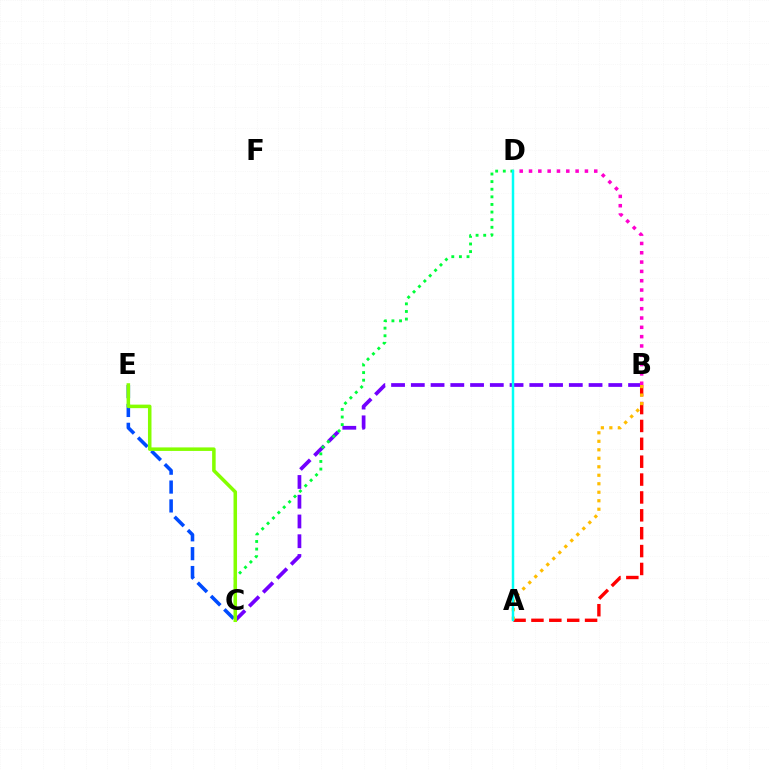{('B', 'C'): [{'color': '#7200ff', 'line_style': 'dashed', 'thickness': 2.68}], ('C', 'D'): [{'color': '#00ff39', 'line_style': 'dotted', 'thickness': 2.07}], ('A', 'B'): [{'color': '#ff0000', 'line_style': 'dashed', 'thickness': 2.43}, {'color': '#ffbd00', 'line_style': 'dotted', 'thickness': 2.31}], ('B', 'D'): [{'color': '#ff00cf', 'line_style': 'dotted', 'thickness': 2.53}], ('C', 'E'): [{'color': '#004bff', 'line_style': 'dashed', 'thickness': 2.56}, {'color': '#84ff00', 'line_style': 'solid', 'thickness': 2.54}], ('A', 'D'): [{'color': '#00fff6', 'line_style': 'solid', 'thickness': 1.78}]}